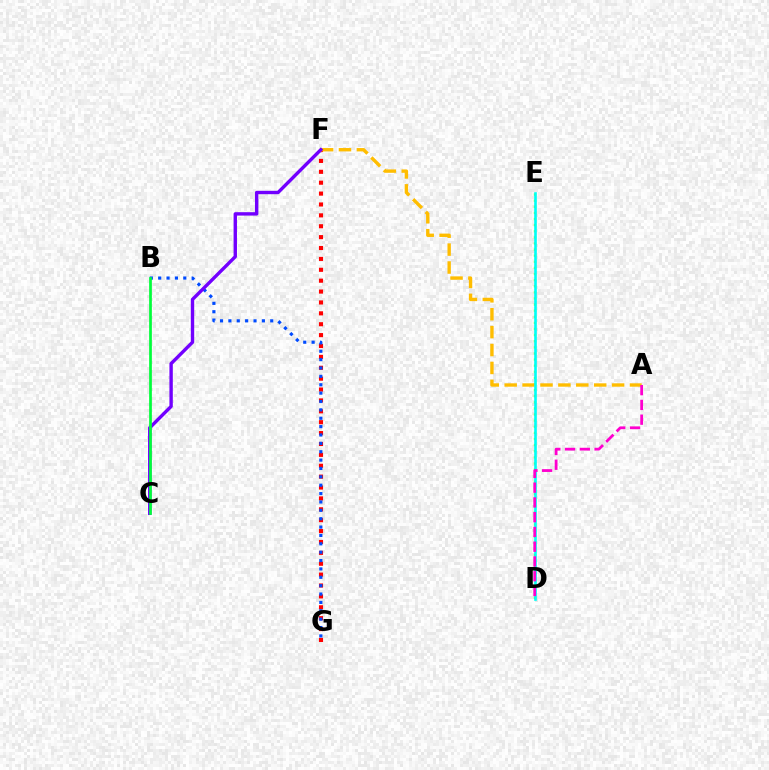{('D', 'E'): [{'color': '#84ff00', 'line_style': 'dotted', 'thickness': 1.66}, {'color': '#00fff6', 'line_style': 'solid', 'thickness': 1.9}], ('F', 'G'): [{'color': '#ff0000', 'line_style': 'dotted', 'thickness': 2.96}], ('B', 'G'): [{'color': '#004bff', 'line_style': 'dotted', 'thickness': 2.27}], ('A', 'F'): [{'color': '#ffbd00', 'line_style': 'dashed', 'thickness': 2.43}], ('C', 'F'): [{'color': '#7200ff', 'line_style': 'solid', 'thickness': 2.44}], ('A', 'D'): [{'color': '#ff00cf', 'line_style': 'dashed', 'thickness': 2.01}], ('B', 'C'): [{'color': '#00ff39', 'line_style': 'solid', 'thickness': 1.95}]}